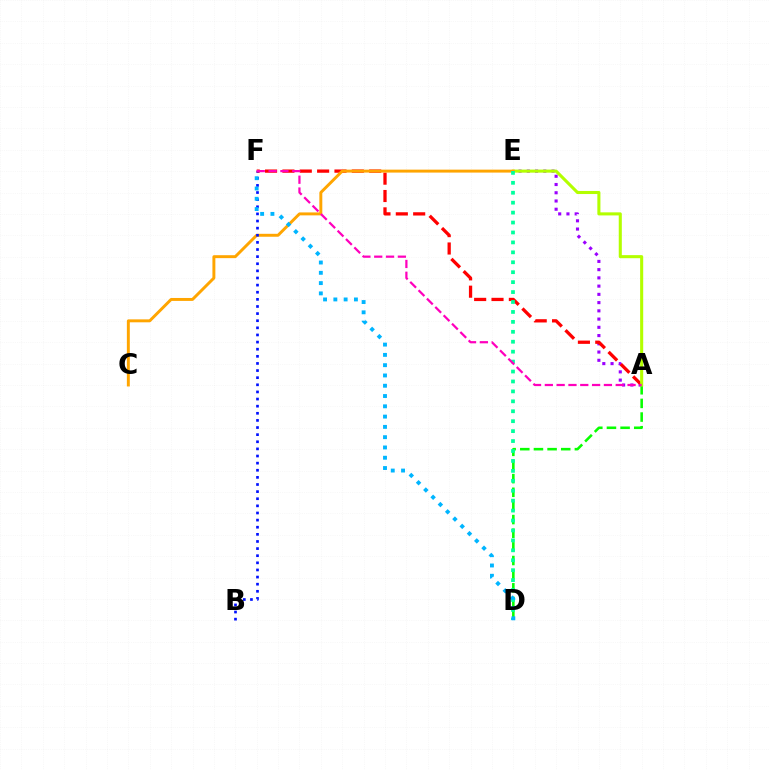{('A', 'D'): [{'color': '#08ff00', 'line_style': 'dashed', 'thickness': 1.85}], ('A', 'E'): [{'color': '#9b00ff', 'line_style': 'dotted', 'thickness': 2.24}, {'color': '#b3ff00', 'line_style': 'solid', 'thickness': 2.21}], ('A', 'F'): [{'color': '#ff0000', 'line_style': 'dashed', 'thickness': 2.36}, {'color': '#ff00bd', 'line_style': 'dashed', 'thickness': 1.61}], ('C', 'E'): [{'color': '#ffa500', 'line_style': 'solid', 'thickness': 2.12}], ('D', 'E'): [{'color': '#00ff9d', 'line_style': 'dotted', 'thickness': 2.7}], ('B', 'F'): [{'color': '#0010ff', 'line_style': 'dotted', 'thickness': 1.93}], ('D', 'F'): [{'color': '#00b5ff', 'line_style': 'dotted', 'thickness': 2.79}]}